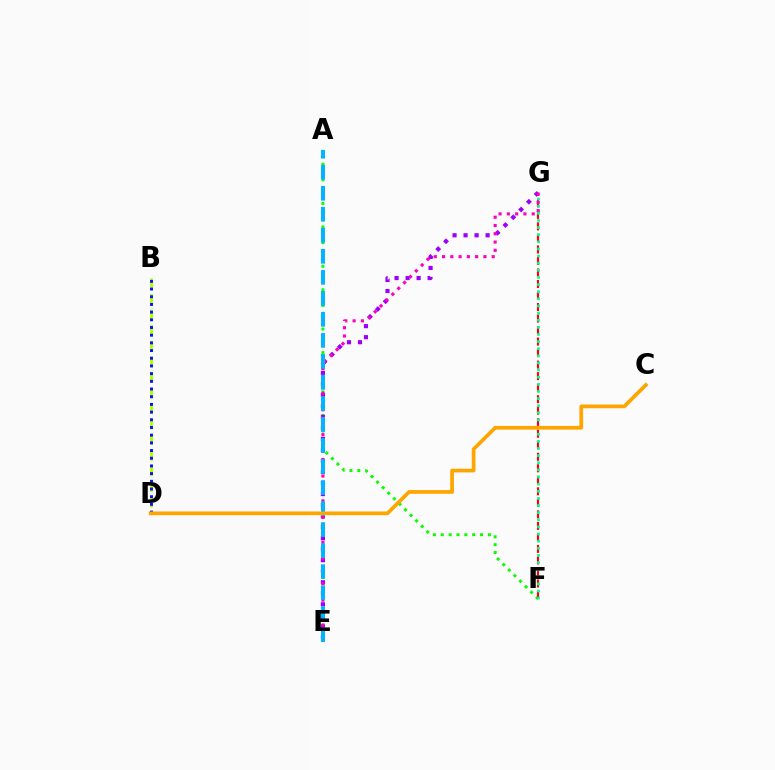{('A', 'F'): [{'color': '#08ff00', 'line_style': 'dotted', 'thickness': 2.13}], ('F', 'G'): [{'color': '#ff0000', 'line_style': 'dashed', 'thickness': 1.56}, {'color': '#00ff9d', 'line_style': 'dotted', 'thickness': 1.94}], ('B', 'D'): [{'color': '#b3ff00', 'line_style': 'dashed', 'thickness': 2.12}, {'color': '#0010ff', 'line_style': 'dotted', 'thickness': 2.09}], ('E', 'G'): [{'color': '#9b00ff', 'line_style': 'dotted', 'thickness': 2.99}, {'color': '#ff00bd', 'line_style': 'dotted', 'thickness': 2.25}], ('A', 'E'): [{'color': '#00b5ff', 'line_style': 'dashed', 'thickness': 2.86}], ('C', 'D'): [{'color': '#ffa500', 'line_style': 'solid', 'thickness': 2.67}]}